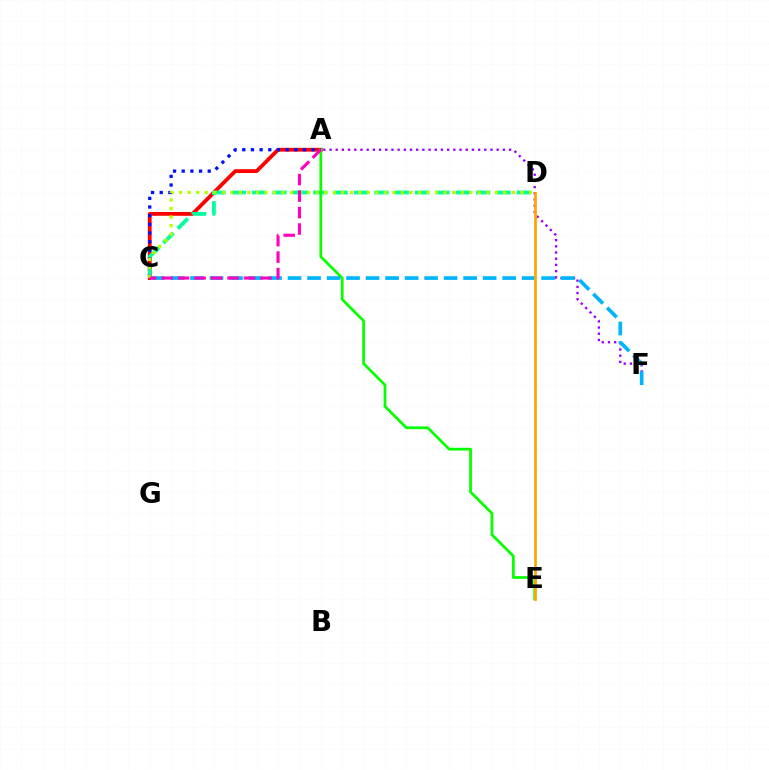{('A', 'C'): [{'color': '#ff0000', 'line_style': 'solid', 'thickness': 2.74}, {'color': '#0010ff', 'line_style': 'dotted', 'thickness': 2.36}, {'color': '#ff00bd', 'line_style': 'dashed', 'thickness': 2.24}], ('C', 'D'): [{'color': '#00ff9d', 'line_style': 'dashed', 'thickness': 2.77}, {'color': '#b3ff00', 'line_style': 'dotted', 'thickness': 2.32}], ('A', 'E'): [{'color': '#08ff00', 'line_style': 'solid', 'thickness': 1.99}], ('A', 'F'): [{'color': '#9b00ff', 'line_style': 'dotted', 'thickness': 1.68}], ('C', 'F'): [{'color': '#00b5ff', 'line_style': 'dashed', 'thickness': 2.65}], ('D', 'E'): [{'color': '#ffa500', 'line_style': 'solid', 'thickness': 1.97}]}